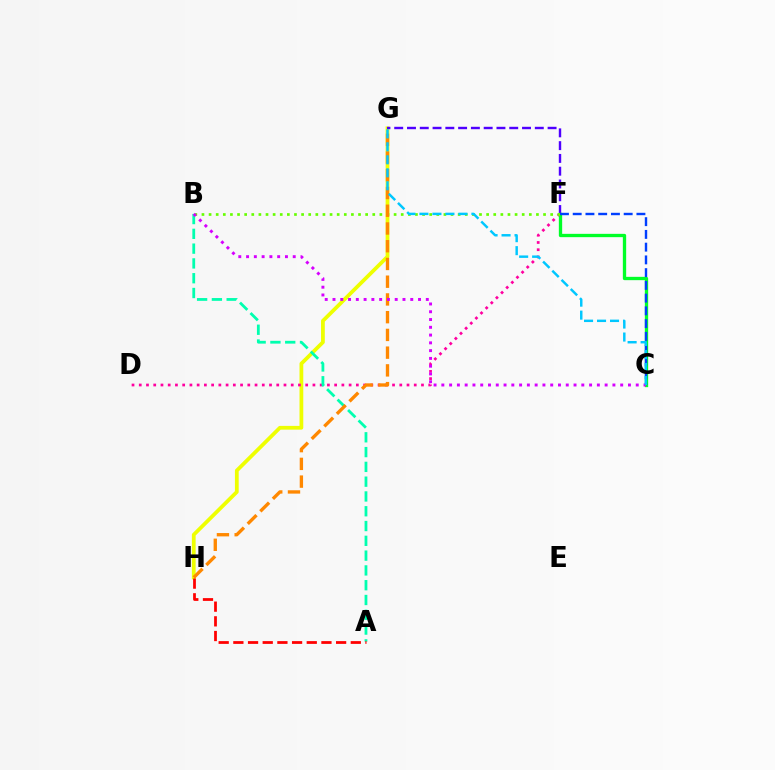{('G', 'H'): [{'color': '#eeff00', 'line_style': 'solid', 'thickness': 2.71}, {'color': '#ff8800', 'line_style': 'dashed', 'thickness': 2.41}], ('D', 'F'): [{'color': '#ff00a0', 'line_style': 'dotted', 'thickness': 1.97}], ('F', 'G'): [{'color': '#4f00ff', 'line_style': 'dashed', 'thickness': 1.74}], ('C', 'F'): [{'color': '#00ff27', 'line_style': 'solid', 'thickness': 2.39}, {'color': '#003fff', 'line_style': 'dashed', 'thickness': 1.73}], ('B', 'F'): [{'color': '#66ff00', 'line_style': 'dotted', 'thickness': 1.93}], ('A', 'B'): [{'color': '#00ffaf', 'line_style': 'dashed', 'thickness': 2.01}], ('B', 'C'): [{'color': '#d600ff', 'line_style': 'dotted', 'thickness': 2.11}], ('C', 'G'): [{'color': '#00c7ff', 'line_style': 'dashed', 'thickness': 1.76}], ('A', 'H'): [{'color': '#ff0000', 'line_style': 'dashed', 'thickness': 1.99}]}